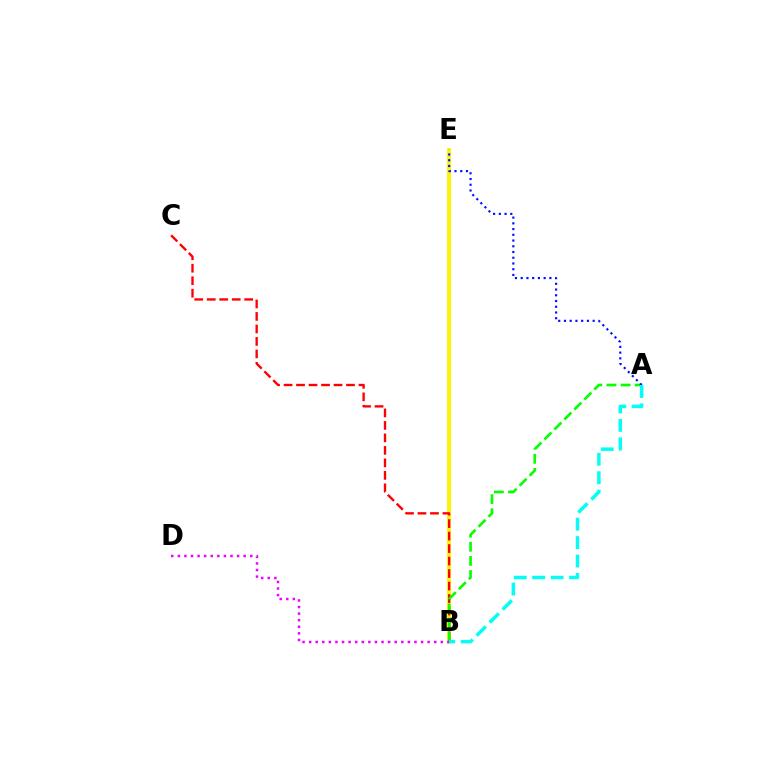{('B', 'E'): [{'color': '#fcf500', 'line_style': 'solid', 'thickness': 2.76}], ('B', 'C'): [{'color': '#ff0000', 'line_style': 'dashed', 'thickness': 1.7}], ('A', 'B'): [{'color': '#08ff00', 'line_style': 'dashed', 'thickness': 1.92}, {'color': '#00fff6', 'line_style': 'dashed', 'thickness': 2.5}], ('A', 'E'): [{'color': '#0010ff', 'line_style': 'dotted', 'thickness': 1.56}], ('B', 'D'): [{'color': '#ee00ff', 'line_style': 'dotted', 'thickness': 1.79}]}